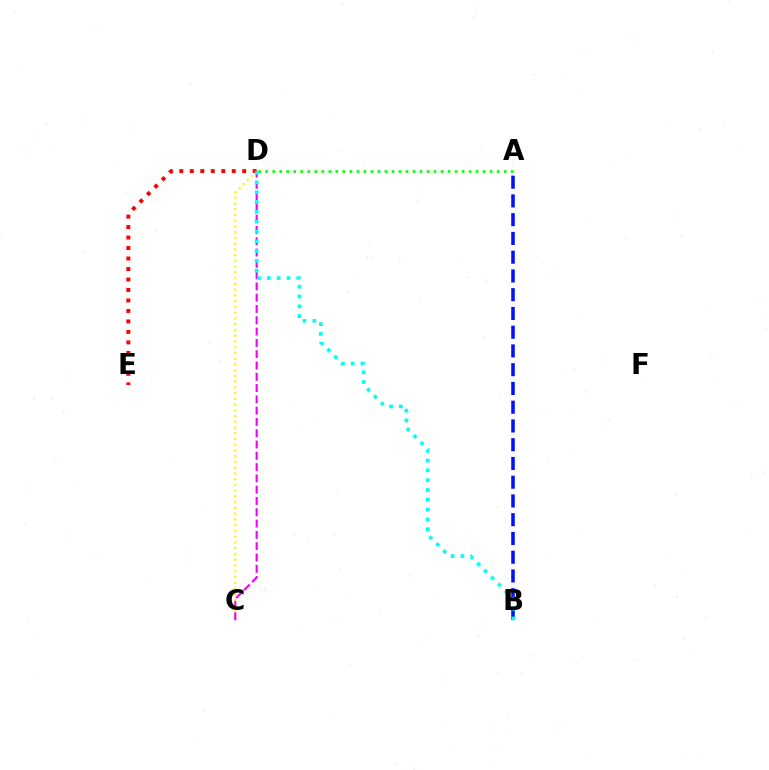{('A', 'D'): [{'color': '#08ff00', 'line_style': 'dotted', 'thickness': 1.91}], ('C', 'D'): [{'color': '#fcf500', 'line_style': 'dotted', 'thickness': 1.56}, {'color': '#ee00ff', 'line_style': 'dashed', 'thickness': 1.53}], ('D', 'E'): [{'color': '#ff0000', 'line_style': 'dotted', 'thickness': 2.85}], ('A', 'B'): [{'color': '#0010ff', 'line_style': 'dashed', 'thickness': 2.55}], ('B', 'D'): [{'color': '#00fff6', 'line_style': 'dotted', 'thickness': 2.66}]}